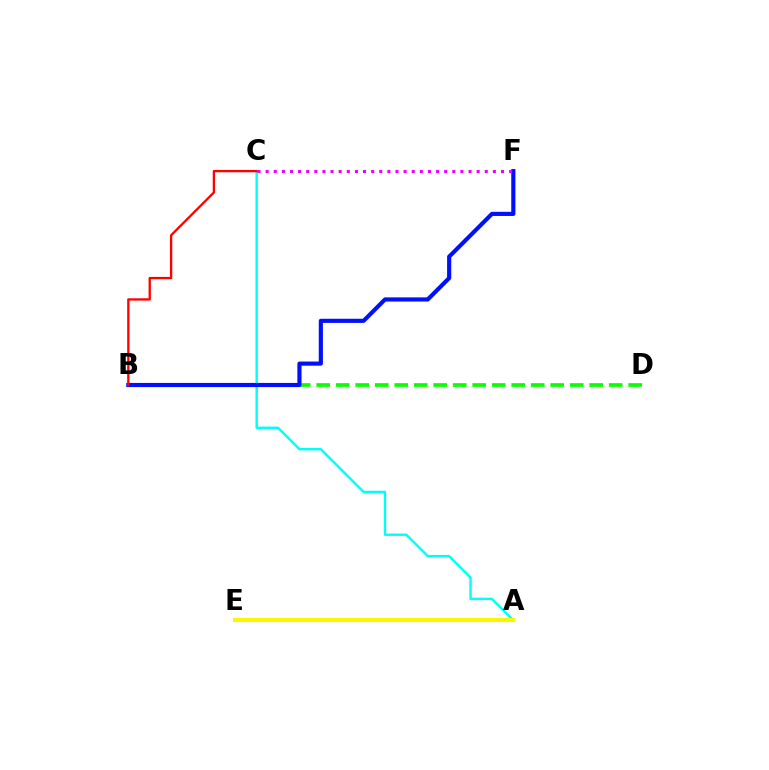{('A', 'C'): [{'color': '#00fff6', 'line_style': 'solid', 'thickness': 1.74}], ('B', 'D'): [{'color': '#08ff00', 'line_style': 'dashed', 'thickness': 2.65}], ('B', 'F'): [{'color': '#0010ff', 'line_style': 'solid', 'thickness': 2.99}], ('B', 'C'): [{'color': '#ff0000', 'line_style': 'solid', 'thickness': 1.66}], ('C', 'F'): [{'color': '#ee00ff', 'line_style': 'dotted', 'thickness': 2.21}], ('A', 'E'): [{'color': '#fcf500', 'line_style': 'solid', 'thickness': 2.93}]}